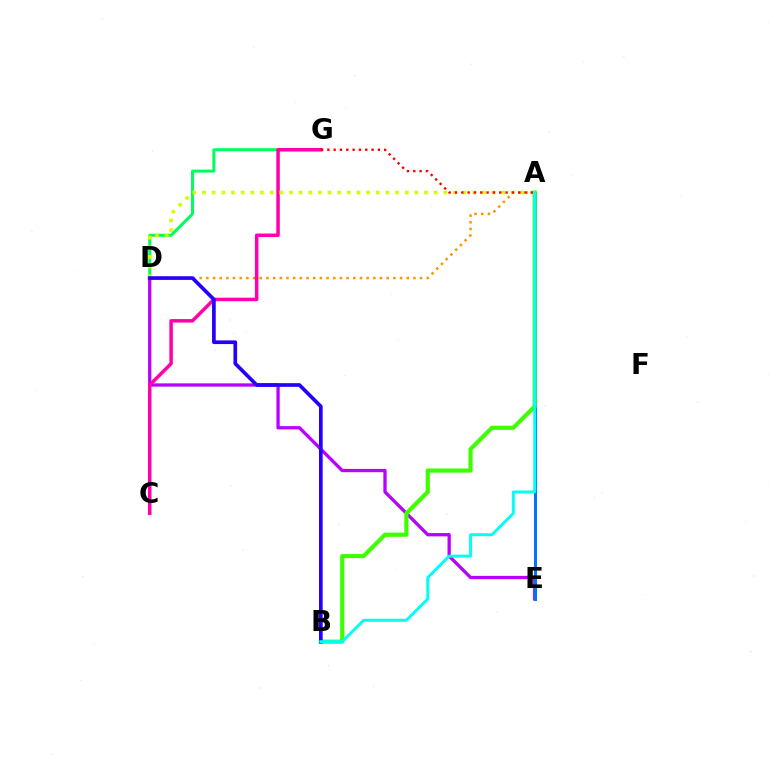{('D', 'E'): [{'color': '#b900ff', 'line_style': 'solid', 'thickness': 2.37}], ('A', 'E'): [{'color': '#0074ff', 'line_style': 'solid', 'thickness': 2.15}], ('A', 'D'): [{'color': '#ff9400', 'line_style': 'dotted', 'thickness': 1.82}, {'color': '#d1ff00', 'line_style': 'dotted', 'thickness': 2.62}], ('D', 'G'): [{'color': '#00ff5c', 'line_style': 'solid', 'thickness': 2.16}], ('A', 'B'): [{'color': '#3dff00', 'line_style': 'solid', 'thickness': 2.98}, {'color': '#00fff6', 'line_style': 'solid', 'thickness': 2.14}], ('C', 'G'): [{'color': '#ff00ac', 'line_style': 'solid', 'thickness': 2.52}], ('B', 'D'): [{'color': '#2500ff', 'line_style': 'solid', 'thickness': 2.65}], ('A', 'G'): [{'color': '#ff0000', 'line_style': 'dotted', 'thickness': 1.72}]}